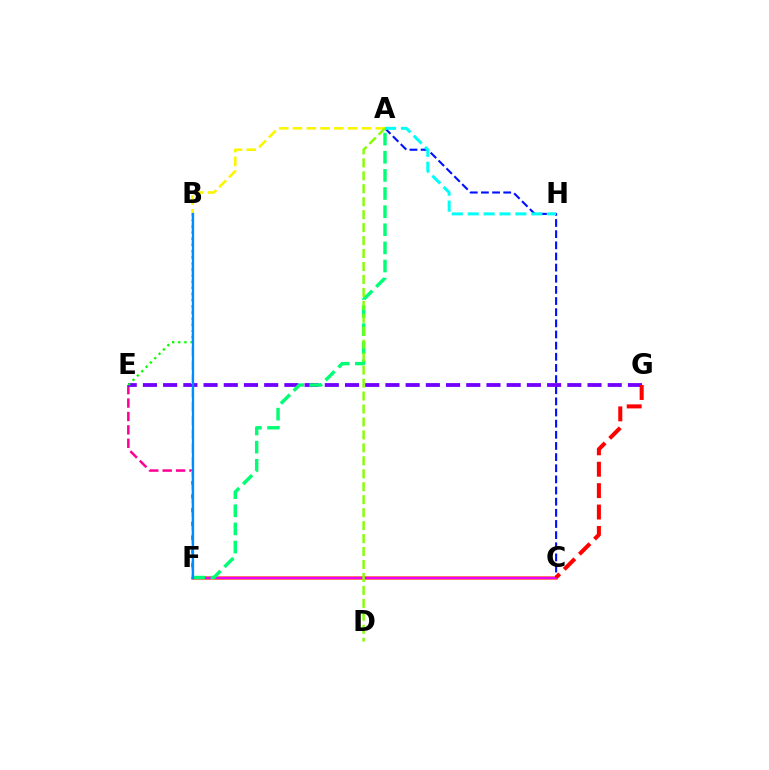{('C', 'F'): [{'color': '#ff7c00', 'line_style': 'solid', 'thickness': 2.54}, {'color': '#ee00ff', 'line_style': 'solid', 'thickness': 1.76}], ('A', 'C'): [{'color': '#0010ff', 'line_style': 'dashed', 'thickness': 1.51}], ('A', 'H'): [{'color': '#00fff6', 'line_style': 'dashed', 'thickness': 2.16}], ('E', 'F'): [{'color': '#ff0094', 'line_style': 'dashed', 'thickness': 1.82}], ('E', 'G'): [{'color': '#7200ff', 'line_style': 'dashed', 'thickness': 2.75}], ('A', 'F'): [{'color': '#fcf500', 'line_style': 'dashed', 'thickness': 1.87}, {'color': '#00ff74', 'line_style': 'dashed', 'thickness': 2.46}], ('B', 'E'): [{'color': '#08ff00', 'line_style': 'dotted', 'thickness': 1.67}], ('C', 'G'): [{'color': '#ff0000', 'line_style': 'dashed', 'thickness': 2.91}], ('A', 'D'): [{'color': '#84ff00', 'line_style': 'dashed', 'thickness': 1.76}], ('B', 'F'): [{'color': '#008cff', 'line_style': 'solid', 'thickness': 1.63}]}